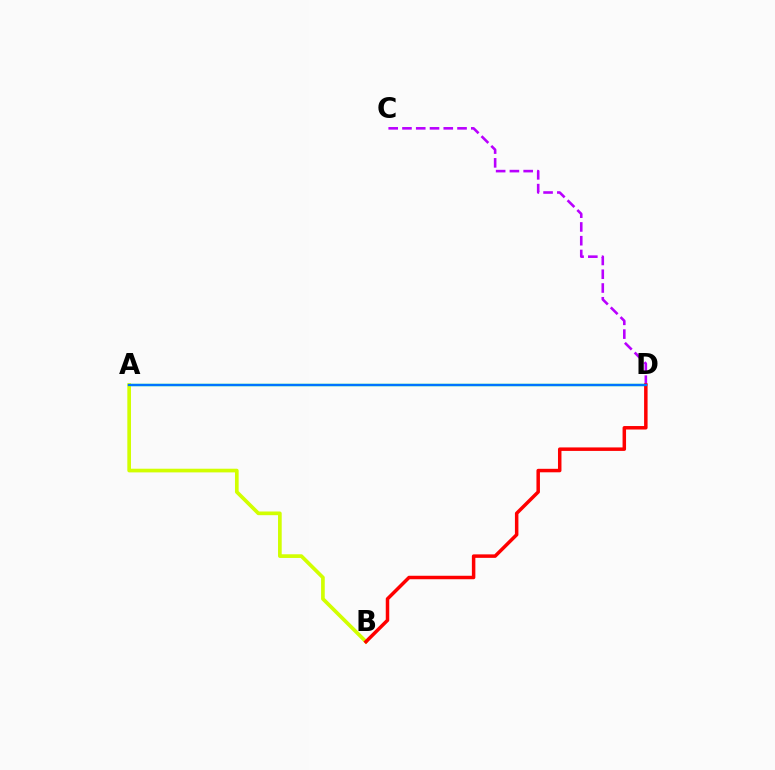{('A', 'D'): [{'color': '#00ff5c', 'line_style': 'solid', 'thickness': 1.7}, {'color': '#0074ff', 'line_style': 'solid', 'thickness': 1.65}], ('A', 'B'): [{'color': '#d1ff00', 'line_style': 'solid', 'thickness': 2.65}], ('C', 'D'): [{'color': '#b900ff', 'line_style': 'dashed', 'thickness': 1.87}], ('B', 'D'): [{'color': '#ff0000', 'line_style': 'solid', 'thickness': 2.51}]}